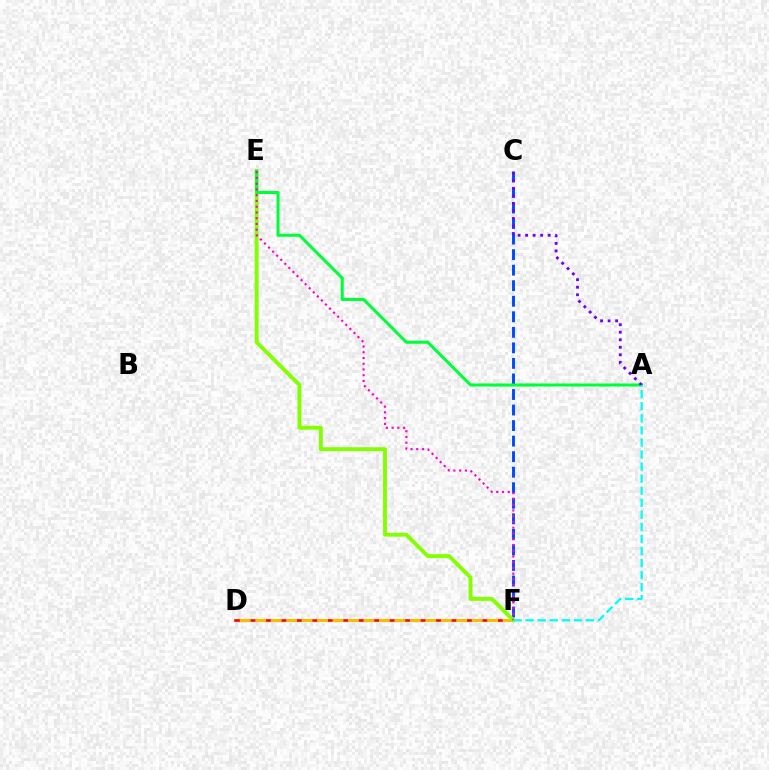{('D', 'F'): [{'color': '#ff0000', 'line_style': 'solid', 'thickness': 1.9}, {'color': '#ffbd00', 'line_style': 'dashed', 'thickness': 2.1}], ('C', 'F'): [{'color': '#004bff', 'line_style': 'dashed', 'thickness': 2.11}], ('E', 'F'): [{'color': '#84ff00', 'line_style': 'solid', 'thickness': 2.79}, {'color': '#ff00cf', 'line_style': 'dotted', 'thickness': 1.56}], ('A', 'E'): [{'color': '#00ff39', 'line_style': 'solid', 'thickness': 2.19}], ('A', 'C'): [{'color': '#7200ff', 'line_style': 'dotted', 'thickness': 2.04}], ('A', 'F'): [{'color': '#00fff6', 'line_style': 'dashed', 'thickness': 1.64}]}